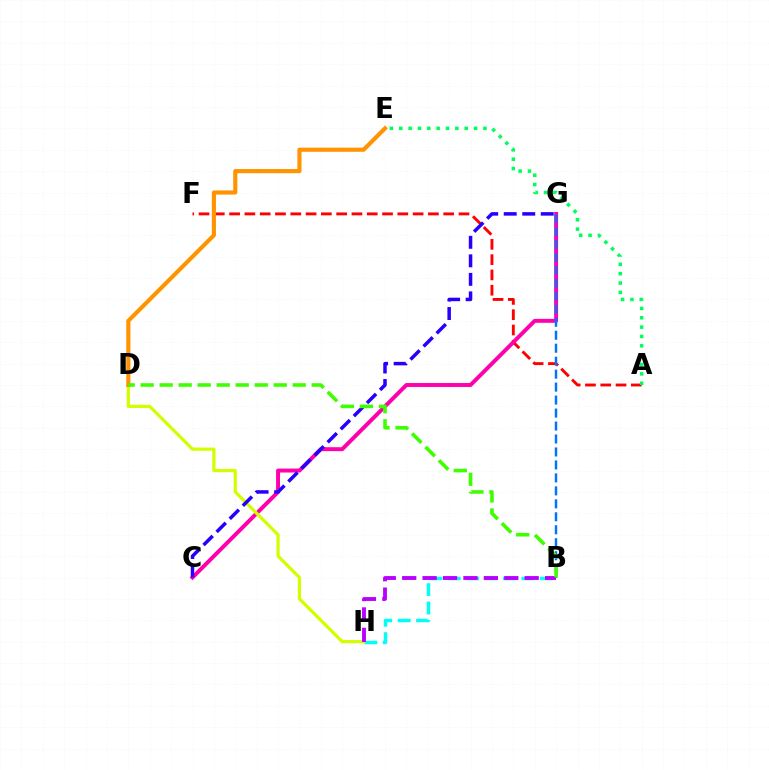{('A', 'F'): [{'color': '#ff0000', 'line_style': 'dashed', 'thickness': 2.08}], ('B', 'H'): [{'color': '#00fff6', 'line_style': 'dashed', 'thickness': 2.5}, {'color': '#b900ff', 'line_style': 'dashed', 'thickness': 2.77}], ('C', 'G'): [{'color': '#ff00ac', 'line_style': 'solid', 'thickness': 2.84}, {'color': '#2500ff', 'line_style': 'dashed', 'thickness': 2.52}], ('B', 'G'): [{'color': '#0074ff', 'line_style': 'dashed', 'thickness': 1.76}], ('D', 'H'): [{'color': '#d1ff00', 'line_style': 'solid', 'thickness': 2.31}], ('D', 'E'): [{'color': '#ff9400', 'line_style': 'solid', 'thickness': 2.98}], ('A', 'E'): [{'color': '#00ff5c', 'line_style': 'dotted', 'thickness': 2.54}], ('B', 'D'): [{'color': '#3dff00', 'line_style': 'dashed', 'thickness': 2.58}]}